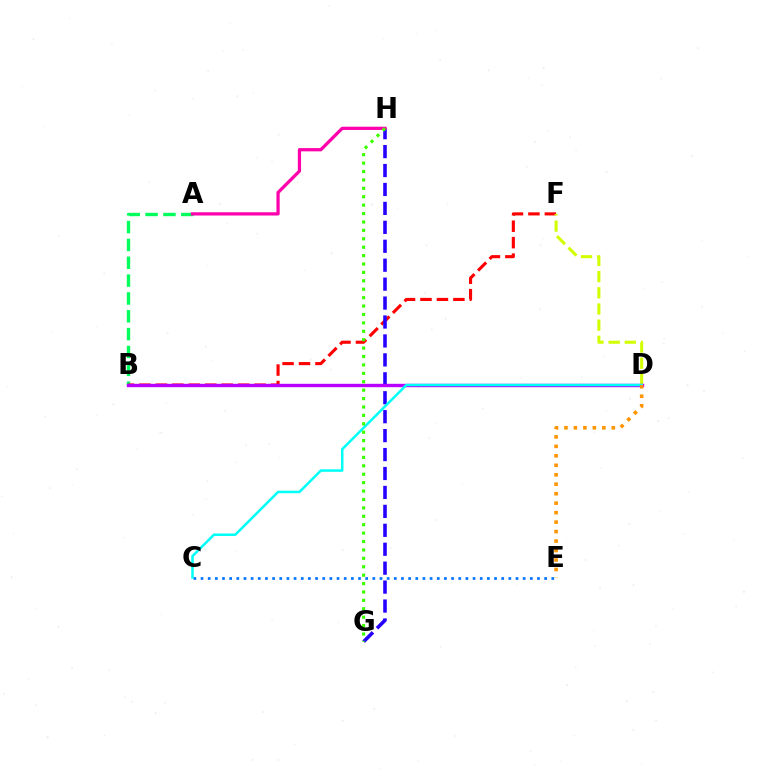{('A', 'B'): [{'color': '#00ff5c', 'line_style': 'dashed', 'thickness': 2.42}], ('B', 'F'): [{'color': '#ff0000', 'line_style': 'dashed', 'thickness': 2.23}], ('G', 'H'): [{'color': '#2500ff', 'line_style': 'dashed', 'thickness': 2.57}, {'color': '#3dff00', 'line_style': 'dotted', 'thickness': 2.28}], ('D', 'F'): [{'color': '#d1ff00', 'line_style': 'dashed', 'thickness': 2.2}], ('A', 'H'): [{'color': '#ff00ac', 'line_style': 'solid', 'thickness': 2.33}], ('C', 'E'): [{'color': '#0074ff', 'line_style': 'dotted', 'thickness': 1.95}], ('B', 'D'): [{'color': '#b900ff', 'line_style': 'solid', 'thickness': 2.44}], ('C', 'D'): [{'color': '#00fff6', 'line_style': 'solid', 'thickness': 1.8}], ('D', 'E'): [{'color': '#ff9400', 'line_style': 'dotted', 'thickness': 2.57}]}